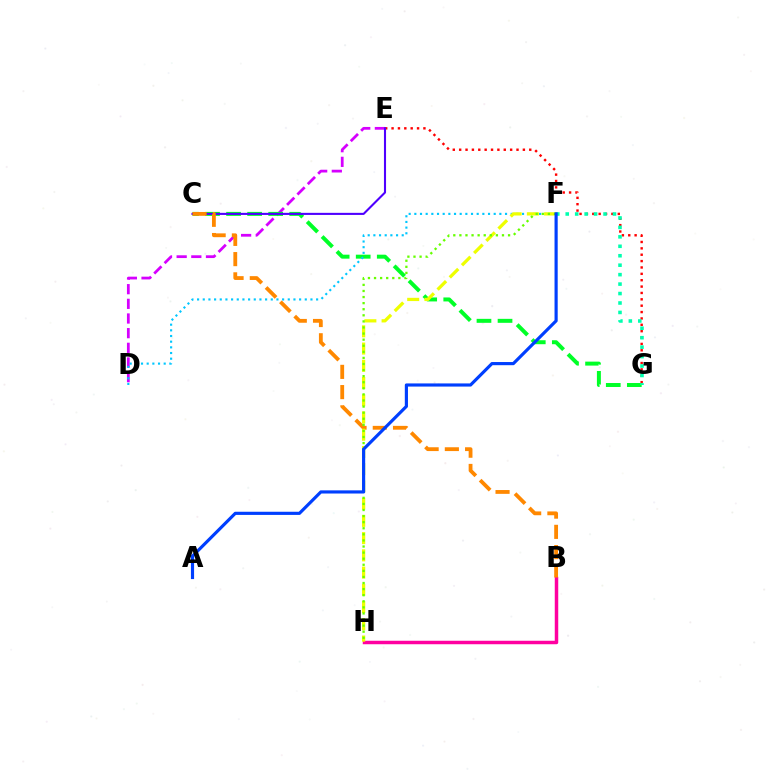{('E', 'G'): [{'color': '#ff0000', 'line_style': 'dotted', 'thickness': 1.73}], ('D', 'E'): [{'color': '#d600ff', 'line_style': 'dashed', 'thickness': 1.99}], ('C', 'G'): [{'color': '#00ff27', 'line_style': 'dashed', 'thickness': 2.86}], ('C', 'E'): [{'color': '#4f00ff', 'line_style': 'solid', 'thickness': 1.51}], ('B', 'H'): [{'color': '#ff00a0', 'line_style': 'solid', 'thickness': 2.5}], ('B', 'C'): [{'color': '#ff8800', 'line_style': 'dashed', 'thickness': 2.75}], ('D', 'F'): [{'color': '#00c7ff', 'line_style': 'dotted', 'thickness': 1.54}], ('F', 'G'): [{'color': '#00ffaf', 'line_style': 'dotted', 'thickness': 2.57}], ('F', 'H'): [{'color': '#eeff00', 'line_style': 'dashed', 'thickness': 2.34}, {'color': '#66ff00', 'line_style': 'dotted', 'thickness': 1.65}], ('A', 'F'): [{'color': '#003fff', 'line_style': 'solid', 'thickness': 2.27}]}